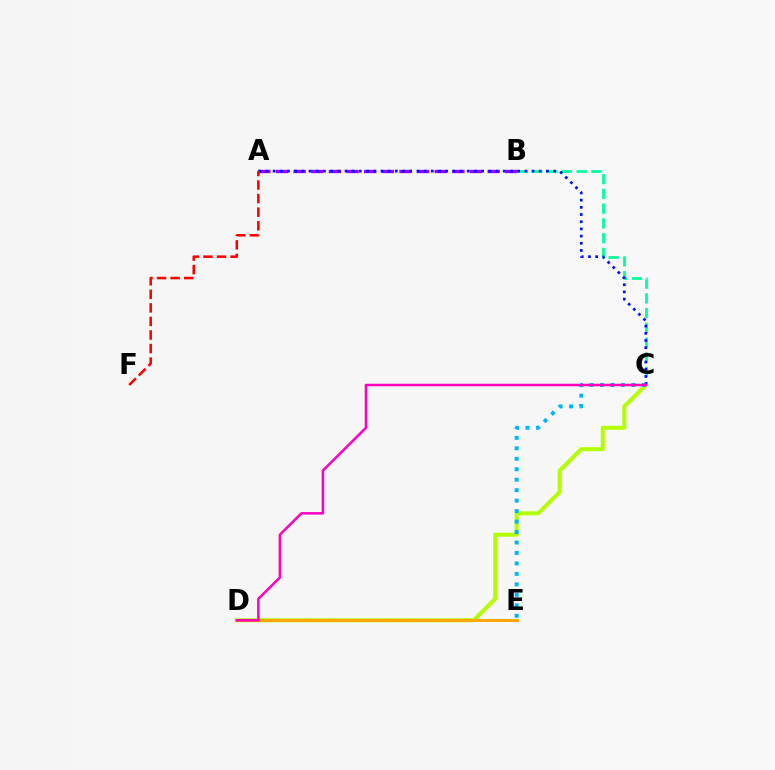{('A', 'B'): [{'color': '#9b00ff', 'line_style': 'dashed', 'thickness': 2.4}], ('B', 'C'): [{'color': '#00ff9d', 'line_style': 'dashed', 'thickness': 2.0}], ('C', 'D'): [{'color': '#b3ff00', 'line_style': 'solid', 'thickness': 2.88}, {'color': '#ff00bd', 'line_style': 'solid', 'thickness': 1.81}], ('D', 'E'): [{'color': '#08ff00', 'line_style': 'dashed', 'thickness': 1.54}, {'color': '#ffa500', 'line_style': 'solid', 'thickness': 2.12}], ('A', 'C'): [{'color': '#0010ff', 'line_style': 'dotted', 'thickness': 1.95}], ('C', 'E'): [{'color': '#00b5ff', 'line_style': 'dotted', 'thickness': 2.84}], ('A', 'F'): [{'color': '#ff0000', 'line_style': 'dashed', 'thickness': 1.84}]}